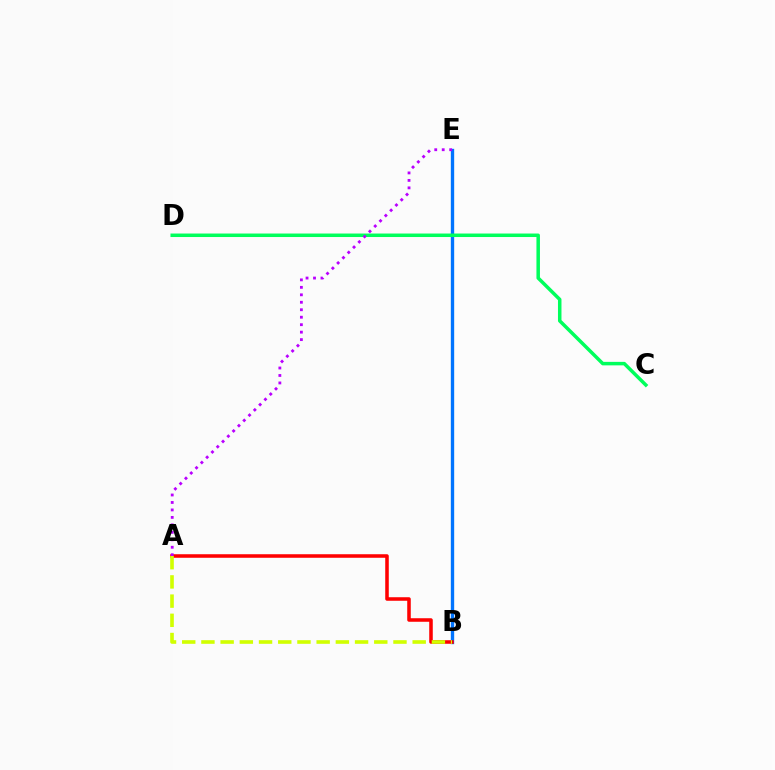{('B', 'E'): [{'color': '#0074ff', 'line_style': 'solid', 'thickness': 2.41}], ('C', 'D'): [{'color': '#00ff5c', 'line_style': 'solid', 'thickness': 2.52}], ('A', 'B'): [{'color': '#ff0000', 'line_style': 'solid', 'thickness': 2.55}, {'color': '#d1ff00', 'line_style': 'dashed', 'thickness': 2.61}], ('A', 'E'): [{'color': '#b900ff', 'line_style': 'dotted', 'thickness': 2.03}]}